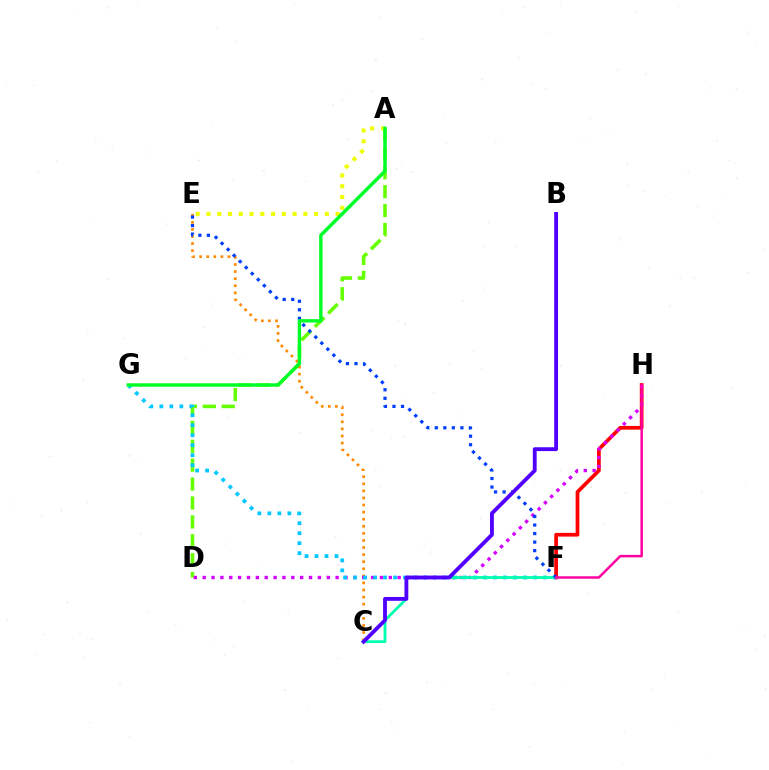{('F', 'H'): [{'color': '#ff0000', 'line_style': 'solid', 'thickness': 2.68}, {'color': '#ff00a0', 'line_style': 'solid', 'thickness': 1.78}], ('A', 'D'): [{'color': '#66ff00', 'line_style': 'dashed', 'thickness': 2.57}], ('C', 'E'): [{'color': '#ff8800', 'line_style': 'dotted', 'thickness': 1.92}], ('D', 'H'): [{'color': '#d600ff', 'line_style': 'dotted', 'thickness': 2.41}], ('F', 'G'): [{'color': '#00c7ff', 'line_style': 'dotted', 'thickness': 2.72}], ('C', 'F'): [{'color': '#00ffaf', 'line_style': 'solid', 'thickness': 2.01}], ('E', 'F'): [{'color': '#003fff', 'line_style': 'dotted', 'thickness': 2.32}], ('B', 'C'): [{'color': '#4f00ff', 'line_style': 'solid', 'thickness': 2.76}], ('A', 'E'): [{'color': '#eeff00', 'line_style': 'dotted', 'thickness': 2.92}], ('A', 'G'): [{'color': '#00ff27', 'line_style': 'solid', 'thickness': 2.47}]}